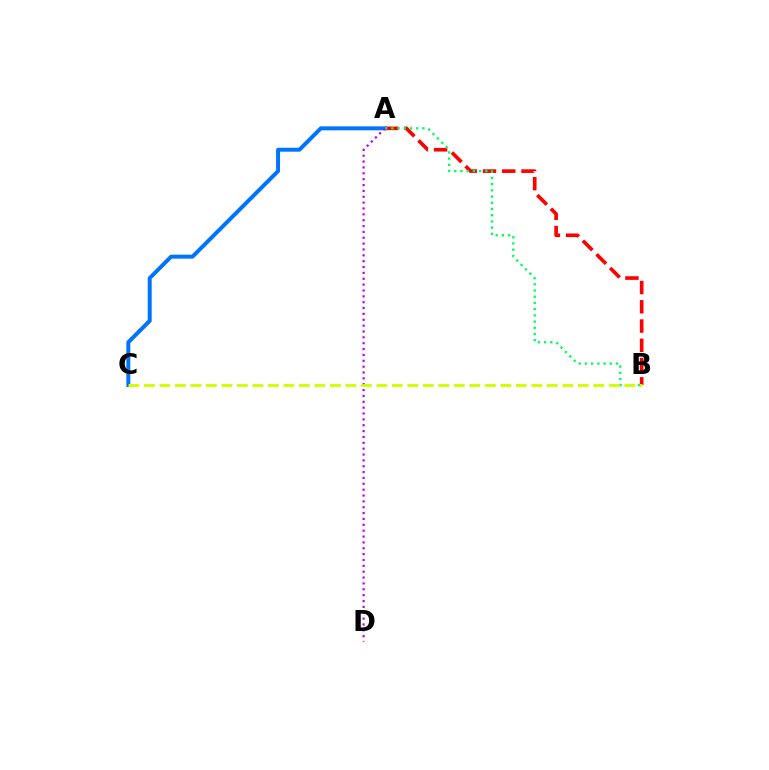{('A', 'B'): [{'color': '#ff0000', 'line_style': 'dashed', 'thickness': 2.62}, {'color': '#00ff5c', 'line_style': 'dotted', 'thickness': 1.69}], ('A', 'C'): [{'color': '#0074ff', 'line_style': 'solid', 'thickness': 2.86}], ('A', 'D'): [{'color': '#b900ff', 'line_style': 'dotted', 'thickness': 1.59}], ('B', 'C'): [{'color': '#d1ff00', 'line_style': 'dashed', 'thickness': 2.11}]}